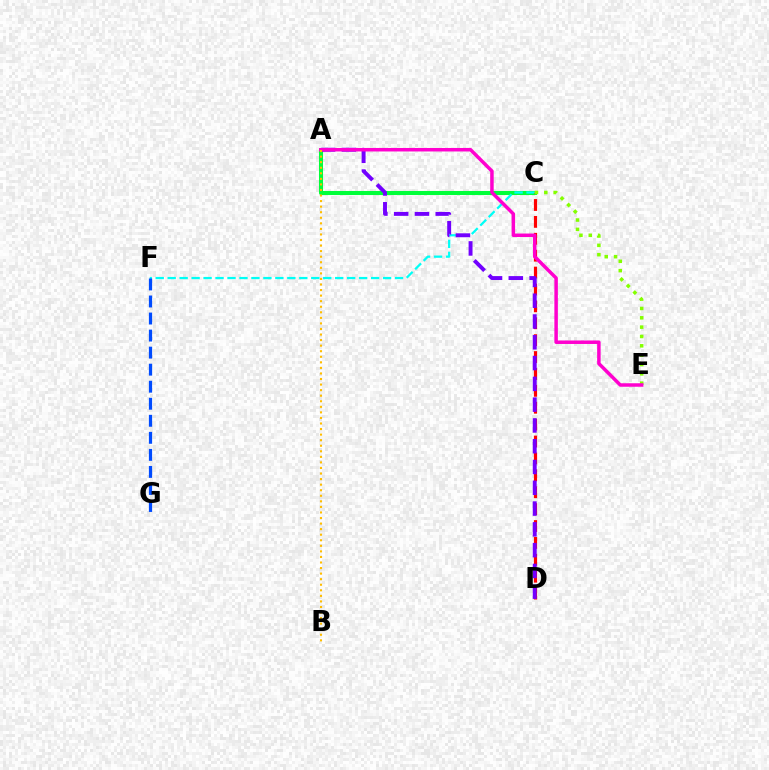{('A', 'C'): [{'color': '#00ff39', 'line_style': 'solid', 'thickness': 2.91}], ('C', 'F'): [{'color': '#00fff6', 'line_style': 'dashed', 'thickness': 1.63}], ('C', 'D'): [{'color': '#ff0000', 'line_style': 'dashed', 'thickness': 2.3}], ('C', 'E'): [{'color': '#84ff00', 'line_style': 'dotted', 'thickness': 2.54}], ('A', 'D'): [{'color': '#7200ff', 'line_style': 'dashed', 'thickness': 2.82}], ('F', 'G'): [{'color': '#004bff', 'line_style': 'dashed', 'thickness': 2.32}], ('A', 'E'): [{'color': '#ff00cf', 'line_style': 'solid', 'thickness': 2.51}], ('A', 'B'): [{'color': '#ffbd00', 'line_style': 'dotted', 'thickness': 1.51}]}